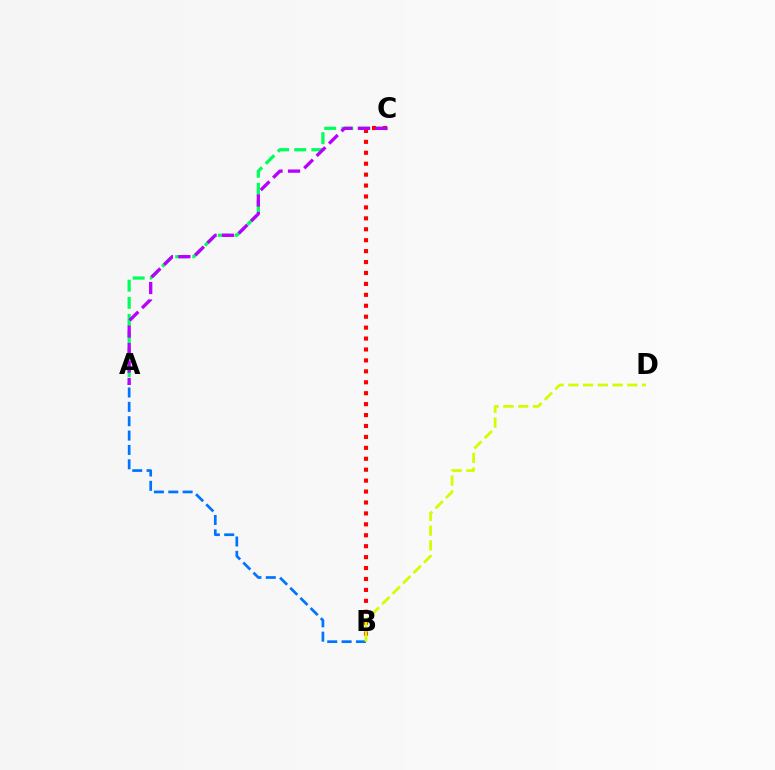{('A', 'C'): [{'color': '#00ff5c', 'line_style': 'dashed', 'thickness': 2.33}, {'color': '#b900ff', 'line_style': 'dashed', 'thickness': 2.38}], ('A', 'B'): [{'color': '#0074ff', 'line_style': 'dashed', 'thickness': 1.95}], ('B', 'C'): [{'color': '#ff0000', 'line_style': 'dotted', 'thickness': 2.97}], ('B', 'D'): [{'color': '#d1ff00', 'line_style': 'dashed', 'thickness': 2.0}]}